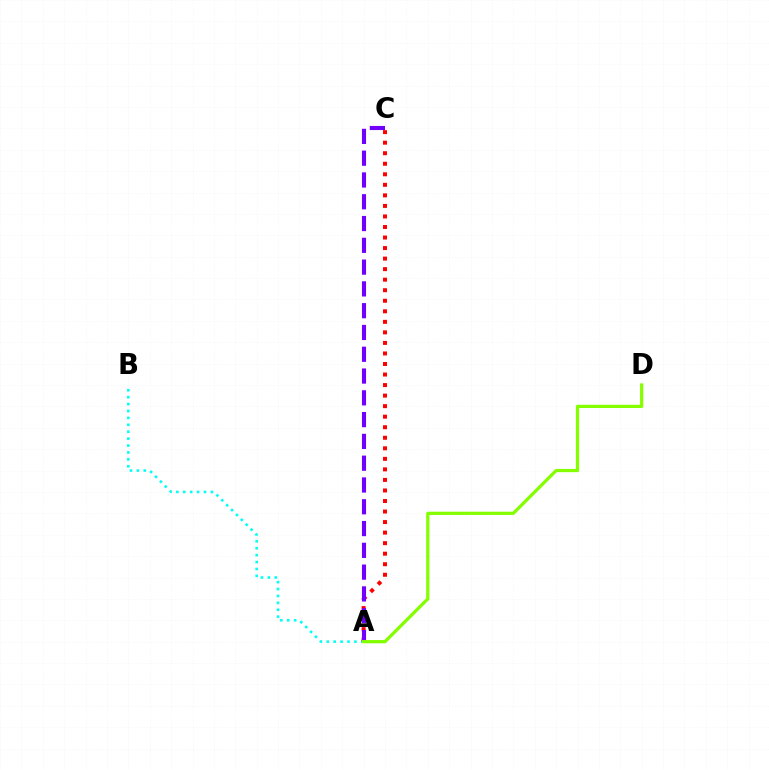{('A', 'B'): [{'color': '#00fff6', 'line_style': 'dotted', 'thickness': 1.88}], ('A', 'C'): [{'color': '#ff0000', 'line_style': 'dotted', 'thickness': 2.86}, {'color': '#7200ff', 'line_style': 'dashed', 'thickness': 2.96}], ('A', 'D'): [{'color': '#84ff00', 'line_style': 'solid', 'thickness': 2.32}]}